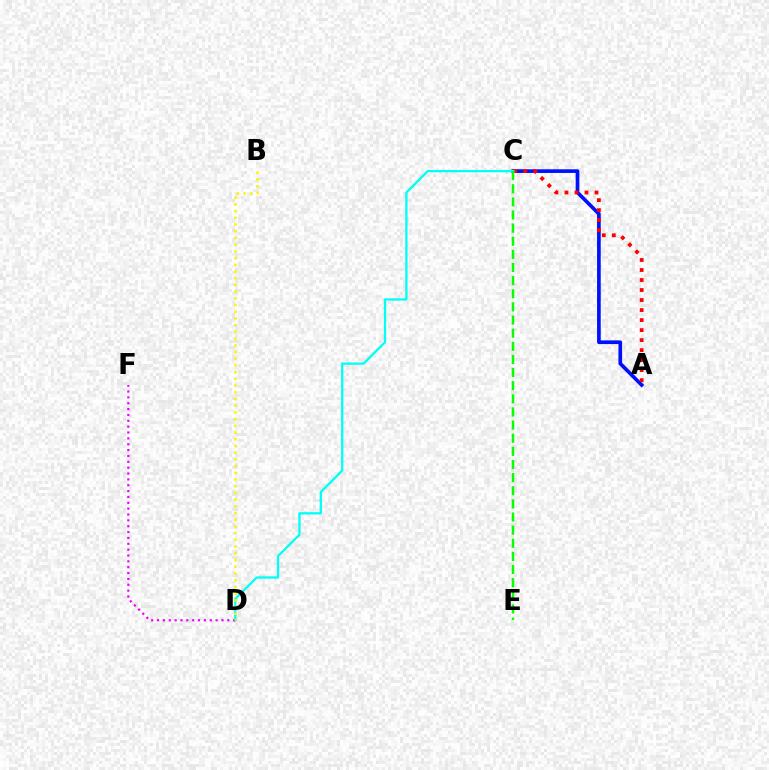{('A', 'C'): [{'color': '#0010ff', 'line_style': 'solid', 'thickness': 2.65}, {'color': '#ff0000', 'line_style': 'dotted', 'thickness': 2.72}], ('C', 'D'): [{'color': '#00fff6', 'line_style': 'solid', 'thickness': 1.65}], ('D', 'F'): [{'color': '#ee00ff', 'line_style': 'dotted', 'thickness': 1.59}], ('C', 'E'): [{'color': '#08ff00', 'line_style': 'dashed', 'thickness': 1.78}], ('B', 'D'): [{'color': '#fcf500', 'line_style': 'dotted', 'thickness': 1.82}]}